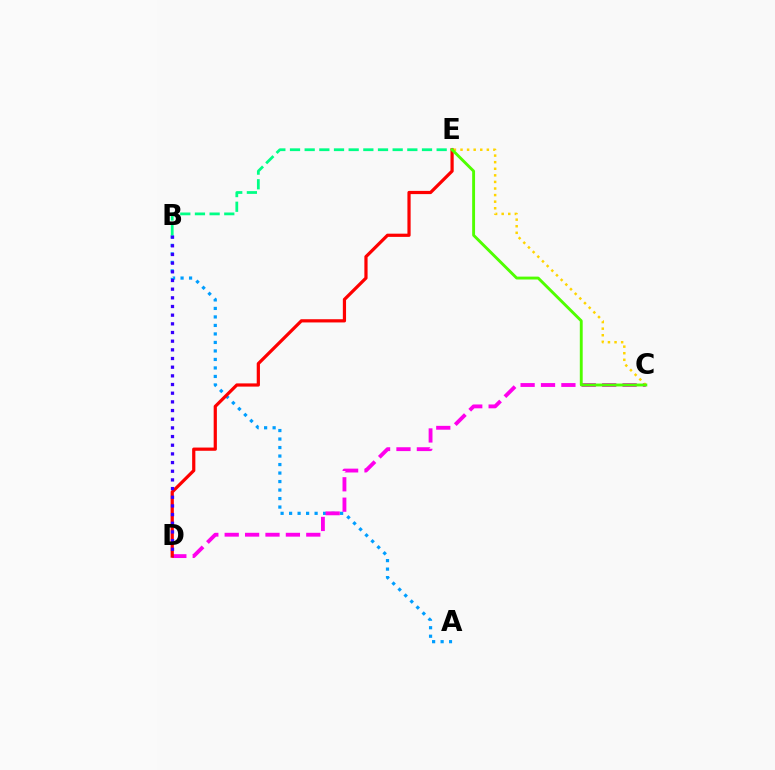{('A', 'B'): [{'color': '#009eff', 'line_style': 'dotted', 'thickness': 2.31}], ('C', 'D'): [{'color': '#ff00ed', 'line_style': 'dashed', 'thickness': 2.77}], ('D', 'E'): [{'color': '#ff0000', 'line_style': 'solid', 'thickness': 2.31}], ('C', 'E'): [{'color': '#ffd500', 'line_style': 'dotted', 'thickness': 1.79}, {'color': '#4fff00', 'line_style': 'solid', 'thickness': 2.08}], ('B', 'D'): [{'color': '#3700ff', 'line_style': 'dotted', 'thickness': 2.36}], ('B', 'E'): [{'color': '#00ff86', 'line_style': 'dashed', 'thickness': 1.99}]}